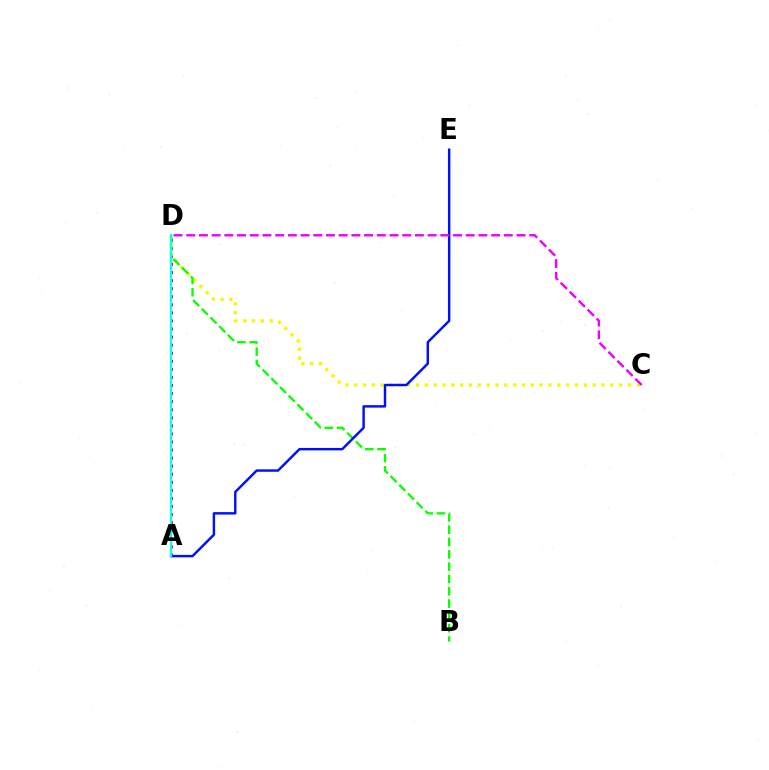{('A', 'D'): [{'color': '#ff0000', 'line_style': 'dotted', 'thickness': 2.19}, {'color': '#00fff6', 'line_style': 'solid', 'thickness': 1.62}], ('C', 'D'): [{'color': '#fcf500', 'line_style': 'dotted', 'thickness': 2.4}, {'color': '#ee00ff', 'line_style': 'dashed', 'thickness': 1.73}], ('B', 'D'): [{'color': '#08ff00', 'line_style': 'dashed', 'thickness': 1.67}], ('A', 'E'): [{'color': '#0010ff', 'line_style': 'solid', 'thickness': 1.76}]}